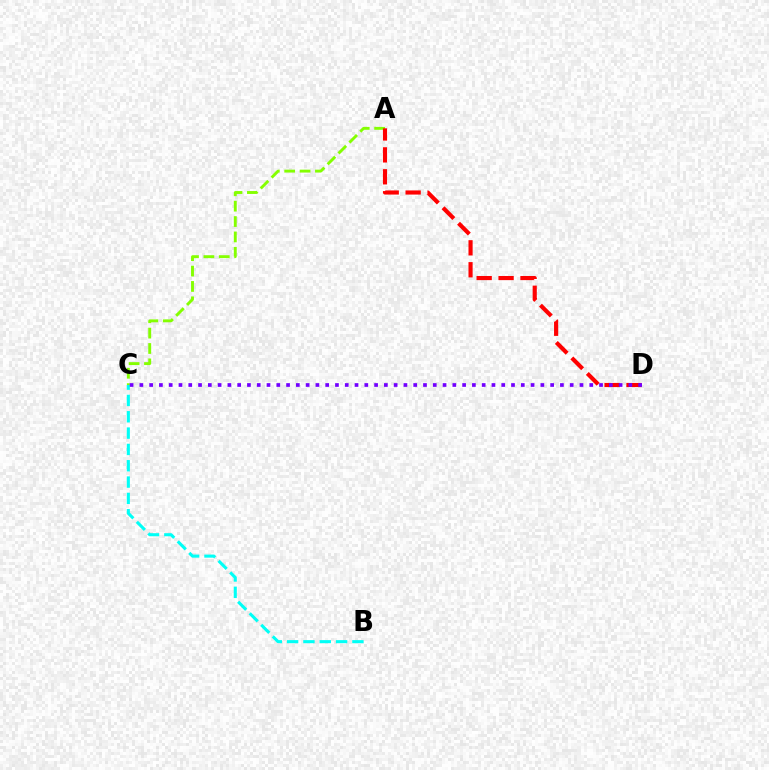{('A', 'C'): [{'color': '#84ff00', 'line_style': 'dashed', 'thickness': 2.09}], ('A', 'D'): [{'color': '#ff0000', 'line_style': 'dashed', 'thickness': 2.98}], ('B', 'C'): [{'color': '#00fff6', 'line_style': 'dashed', 'thickness': 2.22}], ('C', 'D'): [{'color': '#7200ff', 'line_style': 'dotted', 'thickness': 2.66}]}